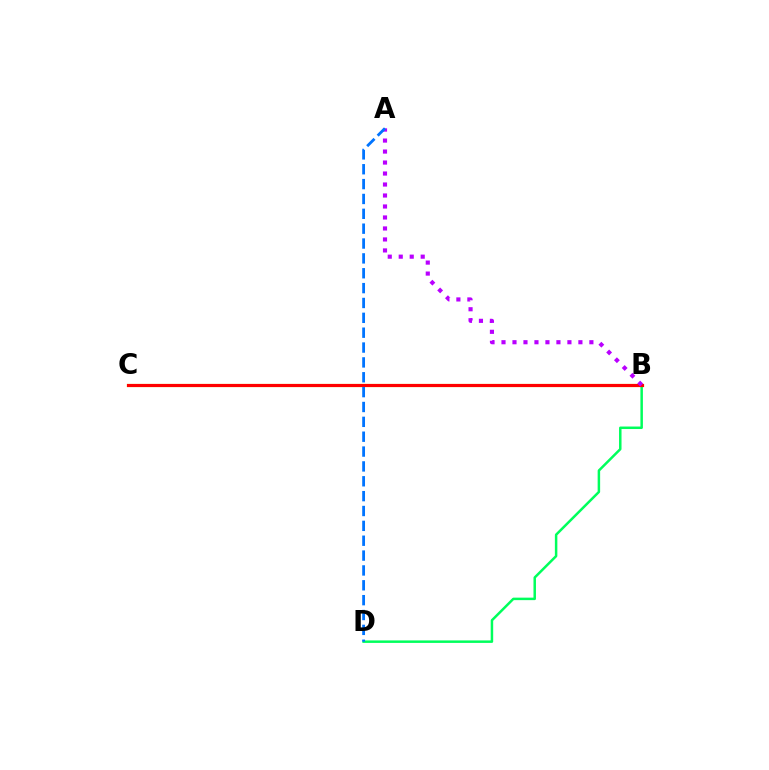{('B', 'C'): [{'color': '#d1ff00', 'line_style': 'solid', 'thickness': 2.28}, {'color': '#ff0000', 'line_style': 'solid', 'thickness': 2.26}], ('B', 'D'): [{'color': '#00ff5c', 'line_style': 'solid', 'thickness': 1.79}], ('A', 'B'): [{'color': '#b900ff', 'line_style': 'dotted', 'thickness': 2.99}], ('A', 'D'): [{'color': '#0074ff', 'line_style': 'dashed', 'thickness': 2.02}]}